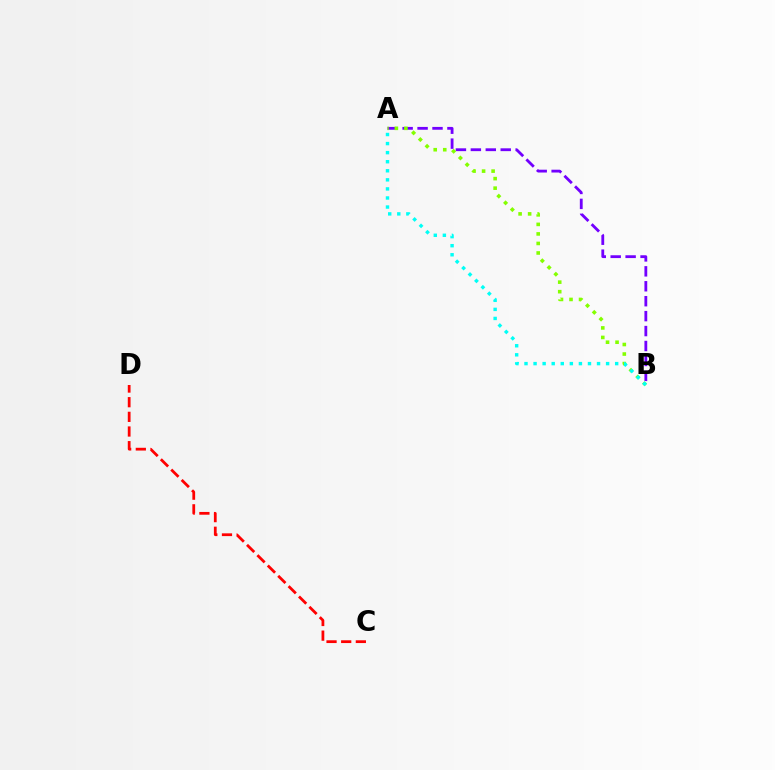{('C', 'D'): [{'color': '#ff0000', 'line_style': 'dashed', 'thickness': 1.99}], ('A', 'B'): [{'color': '#7200ff', 'line_style': 'dashed', 'thickness': 2.03}, {'color': '#84ff00', 'line_style': 'dotted', 'thickness': 2.59}, {'color': '#00fff6', 'line_style': 'dotted', 'thickness': 2.46}]}